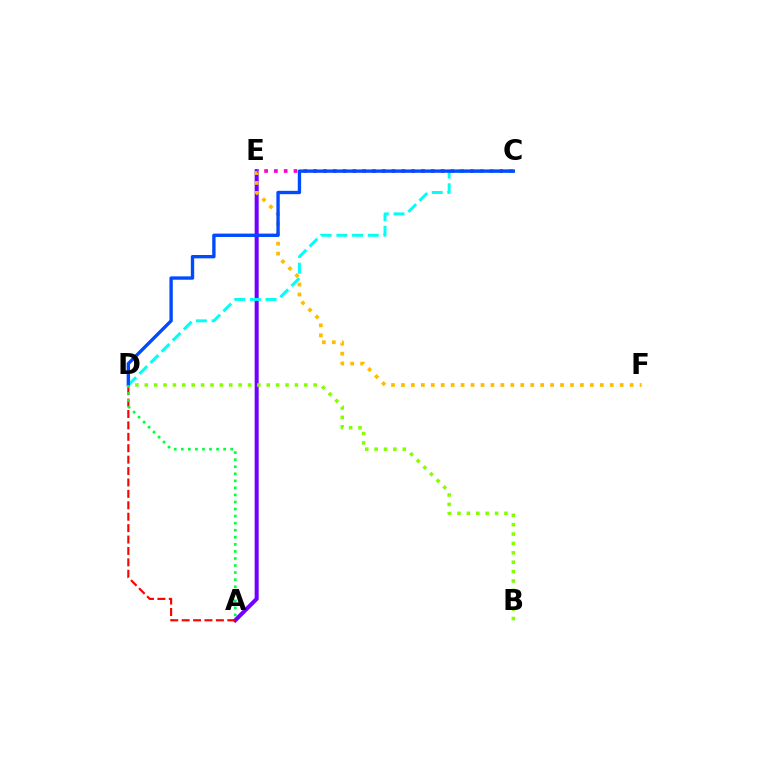{('A', 'E'): [{'color': '#7200ff', 'line_style': 'solid', 'thickness': 2.9}], ('E', 'F'): [{'color': '#ffbd00', 'line_style': 'dotted', 'thickness': 2.7}], ('A', 'D'): [{'color': '#ff0000', 'line_style': 'dashed', 'thickness': 1.55}, {'color': '#00ff39', 'line_style': 'dotted', 'thickness': 1.92}], ('C', 'E'): [{'color': '#ff00cf', 'line_style': 'dotted', 'thickness': 2.66}], ('B', 'D'): [{'color': '#84ff00', 'line_style': 'dotted', 'thickness': 2.55}], ('C', 'D'): [{'color': '#00fff6', 'line_style': 'dashed', 'thickness': 2.13}, {'color': '#004bff', 'line_style': 'solid', 'thickness': 2.42}]}